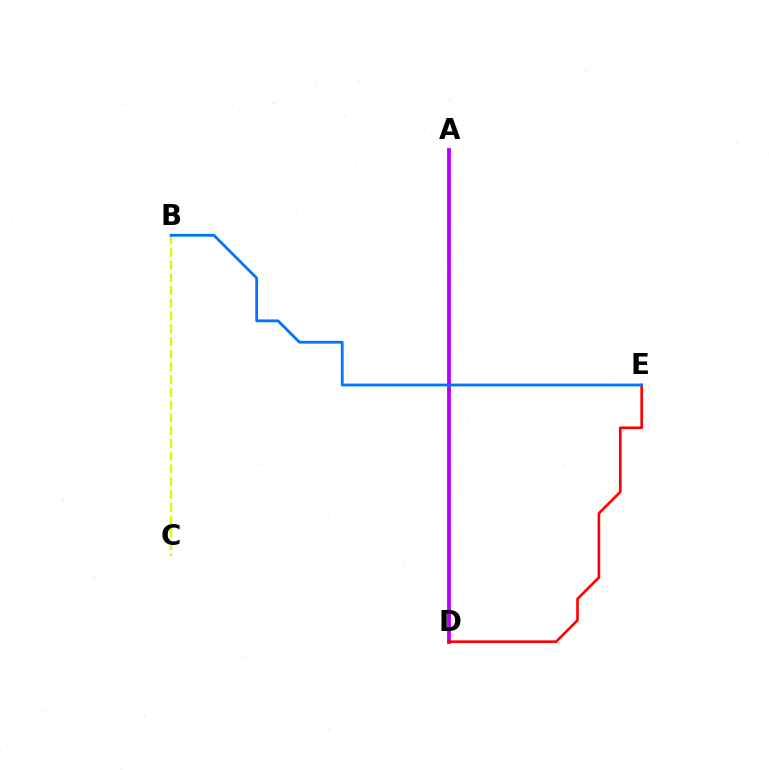{('B', 'C'): [{'color': '#d1ff00', 'line_style': 'dashed', 'thickness': 1.73}], ('A', 'D'): [{'color': '#00ff5c', 'line_style': 'dotted', 'thickness': 1.95}, {'color': '#b900ff', 'line_style': 'solid', 'thickness': 2.75}], ('D', 'E'): [{'color': '#ff0000', 'line_style': 'solid', 'thickness': 1.88}], ('B', 'E'): [{'color': '#0074ff', 'line_style': 'solid', 'thickness': 2.0}]}